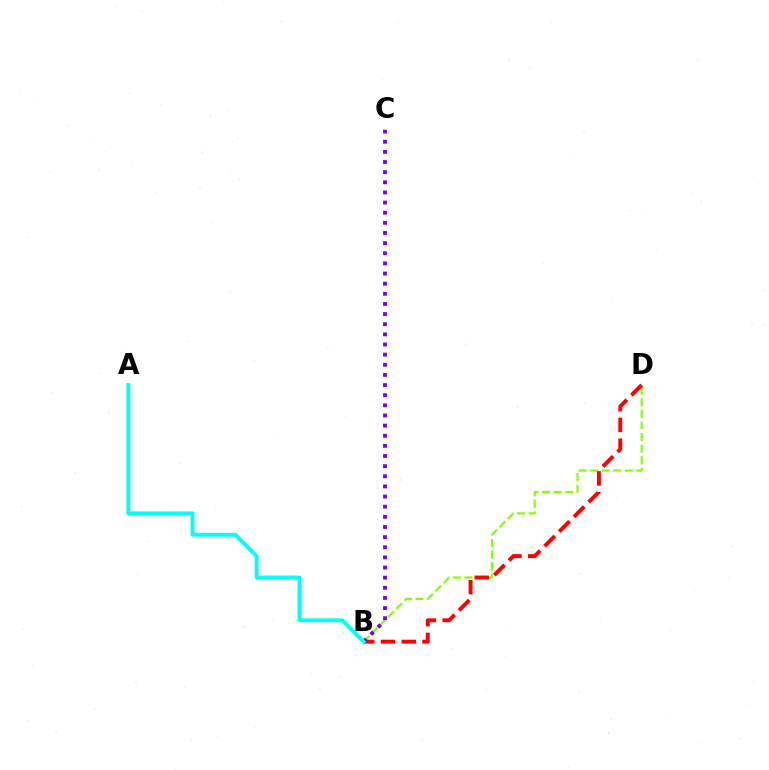{('B', 'D'): [{'color': '#84ff00', 'line_style': 'dashed', 'thickness': 1.57}, {'color': '#ff0000', 'line_style': 'dashed', 'thickness': 2.82}], ('B', 'C'): [{'color': '#7200ff', 'line_style': 'dotted', 'thickness': 2.75}], ('A', 'B'): [{'color': '#00fff6', 'line_style': 'solid', 'thickness': 2.77}]}